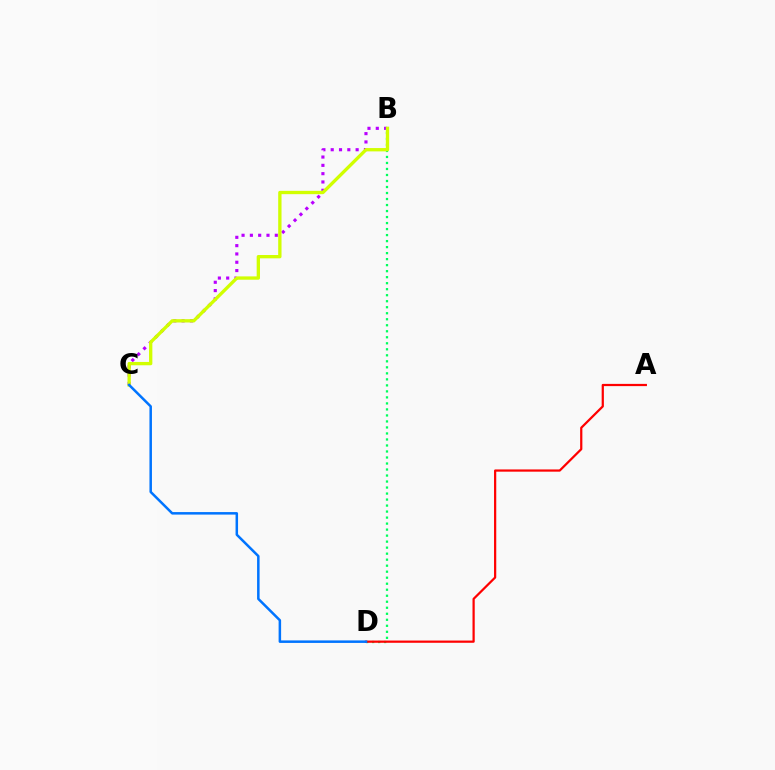{('B', 'C'): [{'color': '#b900ff', 'line_style': 'dotted', 'thickness': 2.26}, {'color': '#d1ff00', 'line_style': 'solid', 'thickness': 2.39}], ('B', 'D'): [{'color': '#00ff5c', 'line_style': 'dotted', 'thickness': 1.63}], ('A', 'D'): [{'color': '#ff0000', 'line_style': 'solid', 'thickness': 1.6}], ('C', 'D'): [{'color': '#0074ff', 'line_style': 'solid', 'thickness': 1.81}]}